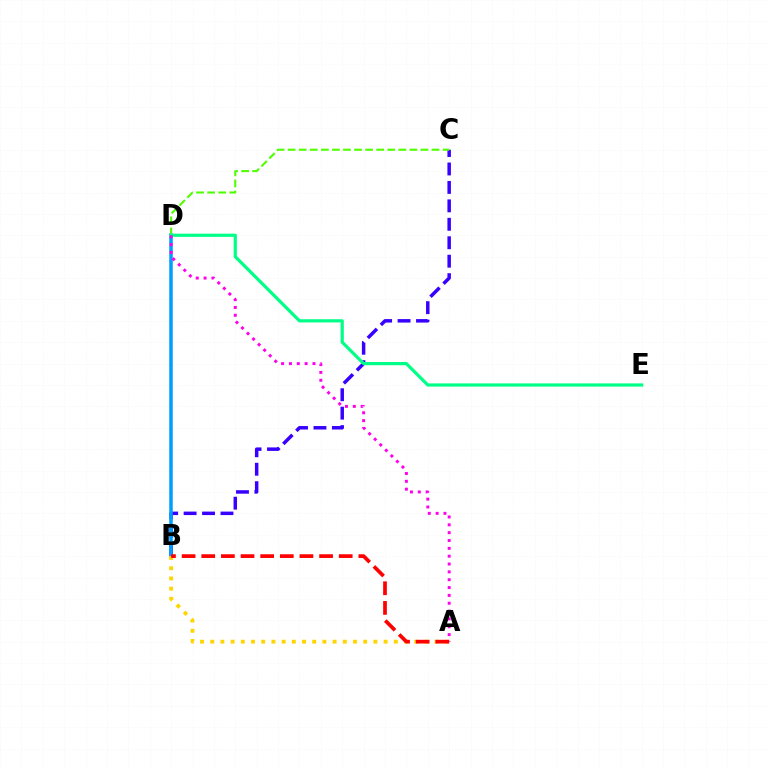{('B', 'C'): [{'color': '#3700ff', 'line_style': 'dashed', 'thickness': 2.51}], ('B', 'D'): [{'color': '#009eff', 'line_style': 'solid', 'thickness': 2.53}], ('C', 'D'): [{'color': '#4fff00', 'line_style': 'dashed', 'thickness': 1.5}], ('D', 'E'): [{'color': '#00ff86', 'line_style': 'solid', 'thickness': 2.3}], ('A', 'B'): [{'color': '#ffd500', 'line_style': 'dotted', 'thickness': 2.77}, {'color': '#ff0000', 'line_style': 'dashed', 'thickness': 2.67}], ('A', 'D'): [{'color': '#ff00ed', 'line_style': 'dotted', 'thickness': 2.13}]}